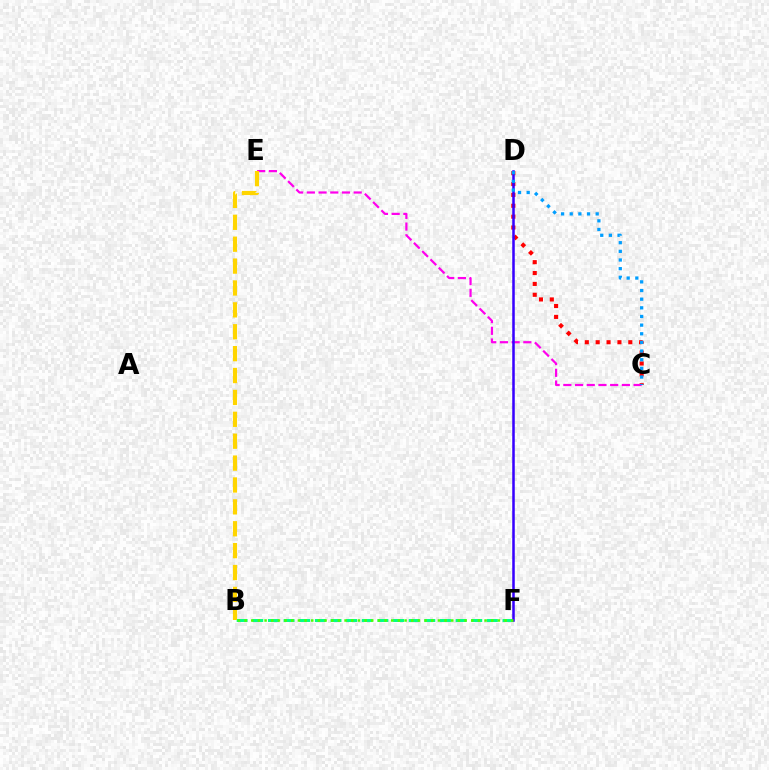{('C', 'D'): [{'color': '#ff0000', 'line_style': 'dotted', 'thickness': 2.95}, {'color': '#009eff', 'line_style': 'dotted', 'thickness': 2.35}], ('C', 'E'): [{'color': '#ff00ed', 'line_style': 'dashed', 'thickness': 1.59}], ('B', 'F'): [{'color': '#00ff86', 'line_style': 'dashed', 'thickness': 2.12}, {'color': '#4fff00', 'line_style': 'dotted', 'thickness': 1.81}], ('B', 'E'): [{'color': '#ffd500', 'line_style': 'dashed', 'thickness': 2.97}], ('D', 'F'): [{'color': '#3700ff', 'line_style': 'solid', 'thickness': 1.82}]}